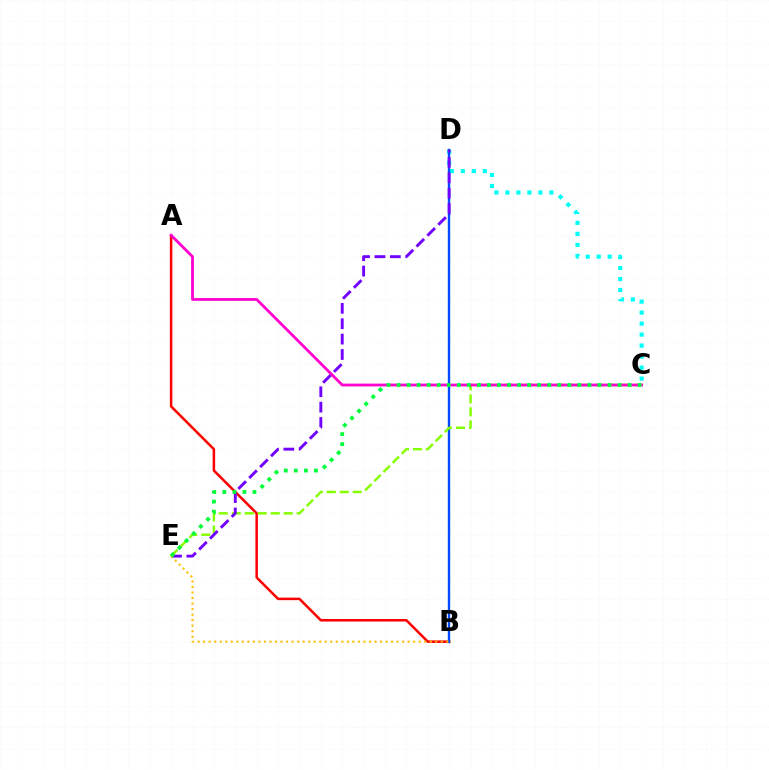{('A', 'B'): [{'color': '#ff0000', 'line_style': 'solid', 'thickness': 1.82}], ('C', 'D'): [{'color': '#00fff6', 'line_style': 'dotted', 'thickness': 2.99}], ('B', 'D'): [{'color': '#004bff', 'line_style': 'solid', 'thickness': 1.73}], ('C', 'E'): [{'color': '#84ff00', 'line_style': 'dashed', 'thickness': 1.76}, {'color': '#00ff39', 'line_style': 'dotted', 'thickness': 2.73}], ('D', 'E'): [{'color': '#7200ff', 'line_style': 'dashed', 'thickness': 2.09}], ('A', 'C'): [{'color': '#ff00cf', 'line_style': 'solid', 'thickness': 2.0}], ('B', 'E'): [{'color': '#ffbd00', 'line_style': 'dotted', 'thickness': 1.5}]}